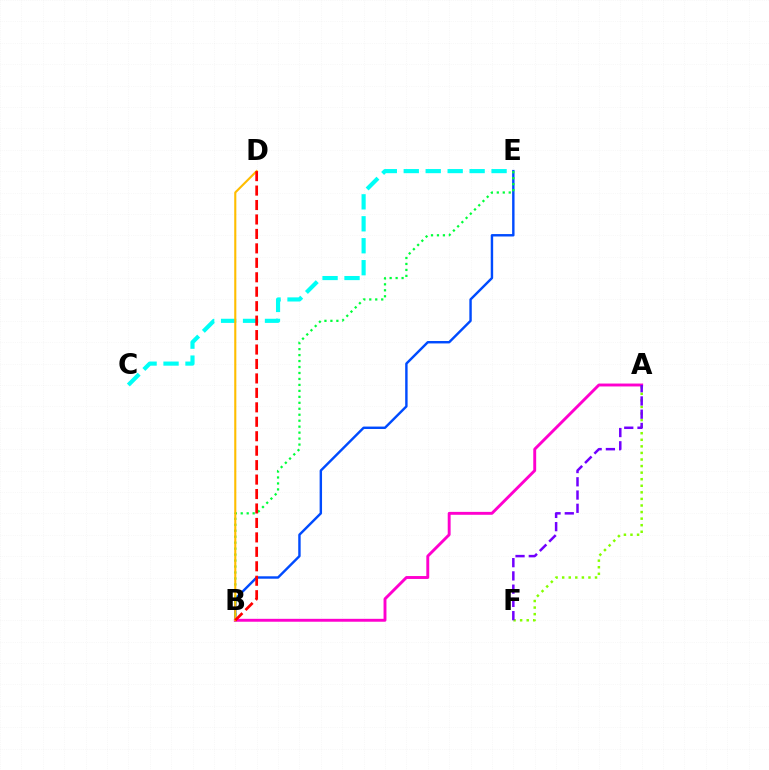{('C', 'E'): [{'color': '#00fff6', 'line_style': 'dashed', 'thickness': 2.98}], ('B', 'E'): [{'color': '#004bff', 'line_style': 'solid', 'thickness': 1.74}, {'color': '#00ff39', 'line_style': 'dotted', 'thickness': 1.62}], ('A', 'F'): [{'color': '#84ff00', 'line_style': 'dotted', 'thickness': 1.79}, {'color': '#7200ff', 'line_style': 'dashed', 'thickness': 1.8}], ('A', 'B'): [{'color': '#ff00cf', 'line_style': 'solid', 'thickness': 2.09}], ('B', 'D'): [{'color': '#ffbd00', 'line_style': 'solid', 'thickness': 1.52}, {'color': '#ff0000', 'line_style': 'dashed', 'thickness': 1.96}]}